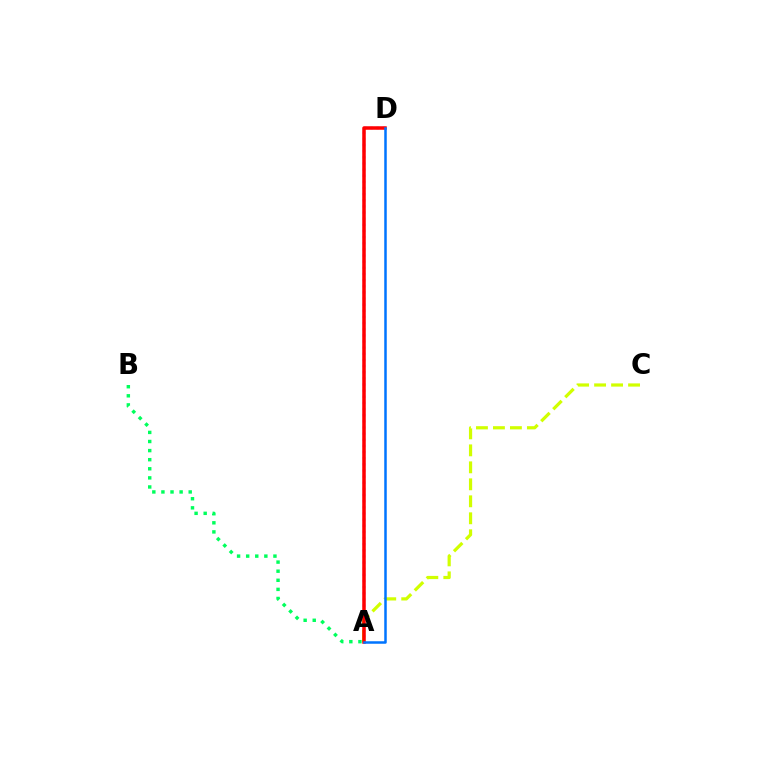{('A', 'B'): [{'color': '#00ff5c', 'line_style': 'dotted', 'thickness': 2.47}], ('A', 'D'): [{'color': '#b900ff', 'line_style': 'dotted', 'thickness': 1.67}, {'color': '#ff0000', 'line_style': 'solid', 'thickness': 2.53}, {'color': '#0074ff', 'line_style': 'solid', 'thickness': 1.8}], ('A', 'C'): [{'color': '#d1ff00', 'line_style': 'dashed', 'thickness': 2.31}]}